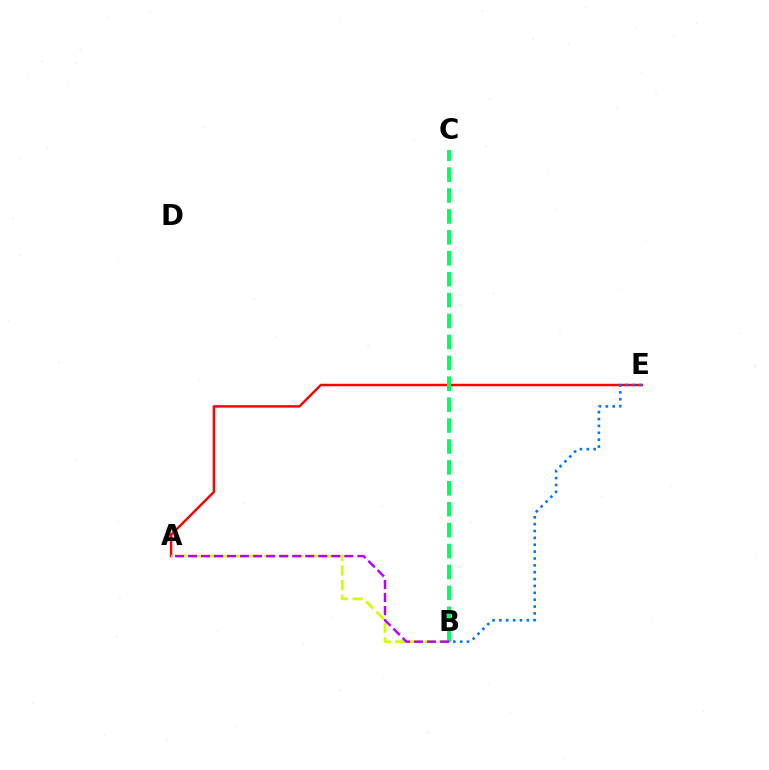{('A', 'E'): [{'color': '#ff0000', 'line_style': 'solid', 'thickness': 1.77}], ('A', 'B'): [{'color': '#d1ff00', 'line_style': 'dashed', 'thickness': 1.98}, {'color': '#b900ff', 'line_style': 'dashed', 'thickness': 1.77}], ('B', 'C'): [{'color': '#00ff5c', 'line_style': 'dashed', 'thickness': 2.84}], ('B', 'E'): [{'color': '#0074ff', 'line_style': 'dotted', 'thickness': 1.87}]}